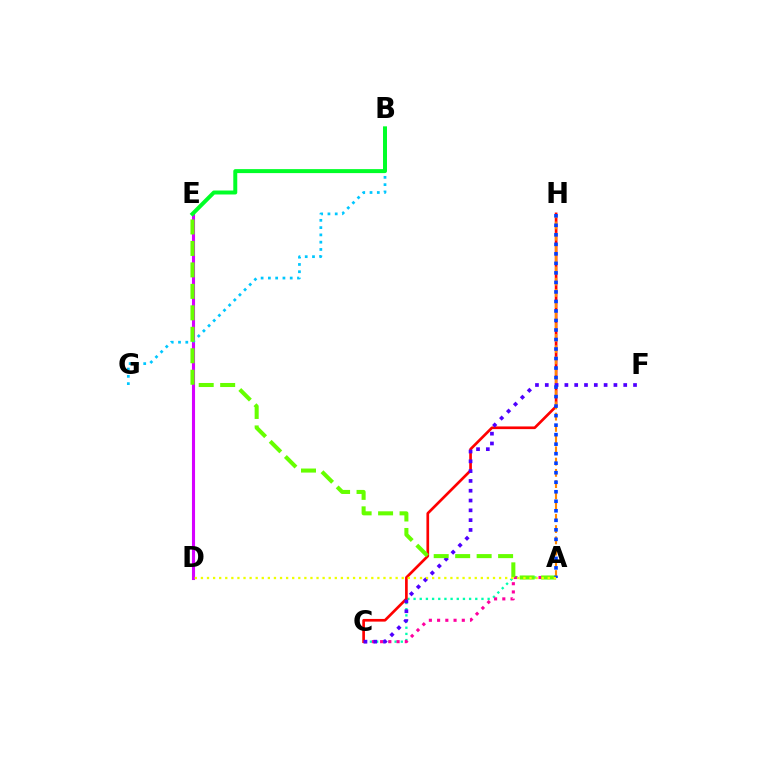{('A', 'C'): [{'color': '#00ffaf', 'line_style': 'dotted', 'thickness': 1.68}, {'color': '#ff00a0', 'line_style': 'dotted', 'thickness': 2.24}], ('D', 'E'): [{'color': '#d600ff', 'line_style': 'solid', 'thickness': 2.23}], ('C', 'H'): [{'color': '#ff0000', 'line_style': 'solid', 'thickness': 1.93}], ('B', 'G'): [{'color': '#00c7ff', 'line_style': 'dotted', 'thickness': 1.98}], ('B', 'E'): [{'color': '#00ff27', 'line_style': 'solid', 'thickness': 2.86}], ('A', 'H'): [{'color': '#ff8800', 'line_style': 'dashed', 'thickness': 1.53}, {'color': '#003fff', 'line_style': 'dotted', 'thickness': 2.59}], ('C', 'F'): [{'color': '#4f00ff', 'line_style': 'dotted', 'thickness': 2.66}], ('A', 'E'): [{'color': '#66ff00', 'line_style': 'dashed', 'thickness': 2.92}], ('A', 'D'): [{'color': '#eeff00', 'line_style': 'dotted', 'thickness': 1.65}]}